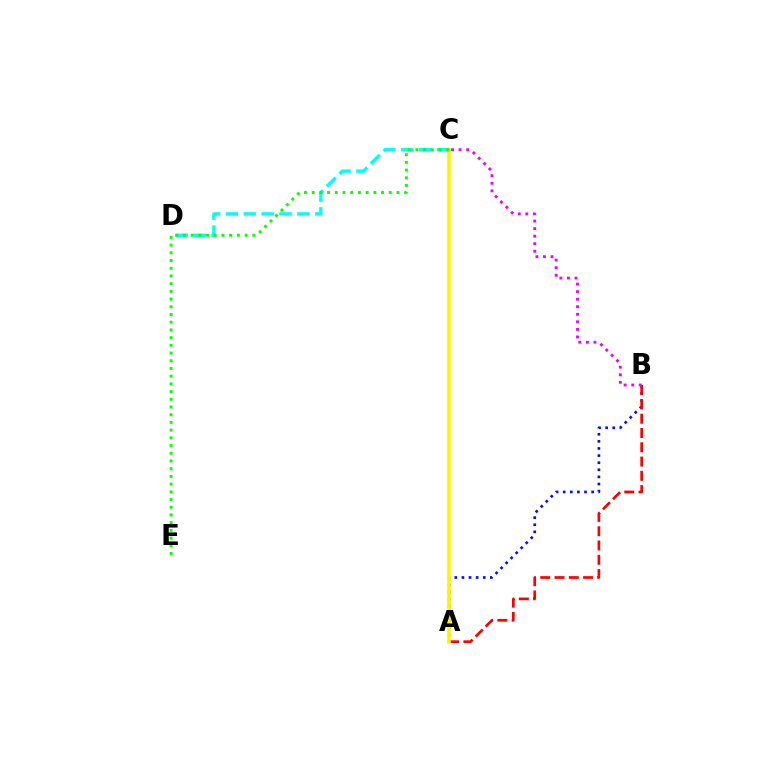{('A', 'B'): [{'color': '#0010ff', 'line_style': 'dotted', 'thickness': 1.93}, {'color': '#ff0000', 'line_style': 'dashed', 'thickness': 1.94}], ('C', 'D'): [{'color': '#00fff6', 'line_style': 'dashed', 'thickness': 2.43}], ('A', 'C'): [{'color': '#fcf500', 'line_style': 'solid', 'thickness': 2.54}], ('B', 'C'): [{'color': '#ee00ff', 'line_style': 'dotted', 'thickness': 2.05}], ('C', 'E'): [{'color': '#08ff00', 'line_style': 'dotted', 'thickness': 2.09}]}